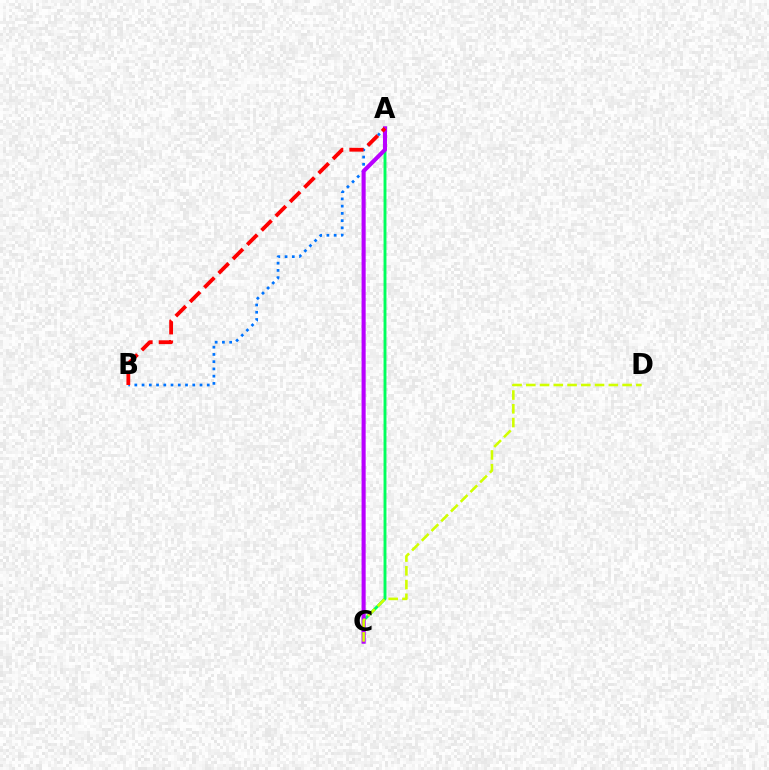{('A', 'C'): [{'color': '#00ff5c', 'line_style': 'solid', 'thickness': 2.08}, {'color': '#b900ff', 'line_style': 'solid', 'thickness': 2.95}], ('A', 'B'): [{'color': '#0074ff', 'line_style': 'dotted', 'thickness': 1.97}, {'color': '#ff0000', 'line_style': 'dashed', 'thickness': 2.75}], ('C', 'D'): [{'color': '#d1ff00', 'line_style': 'dashed', 'thickness': 1.87}]}